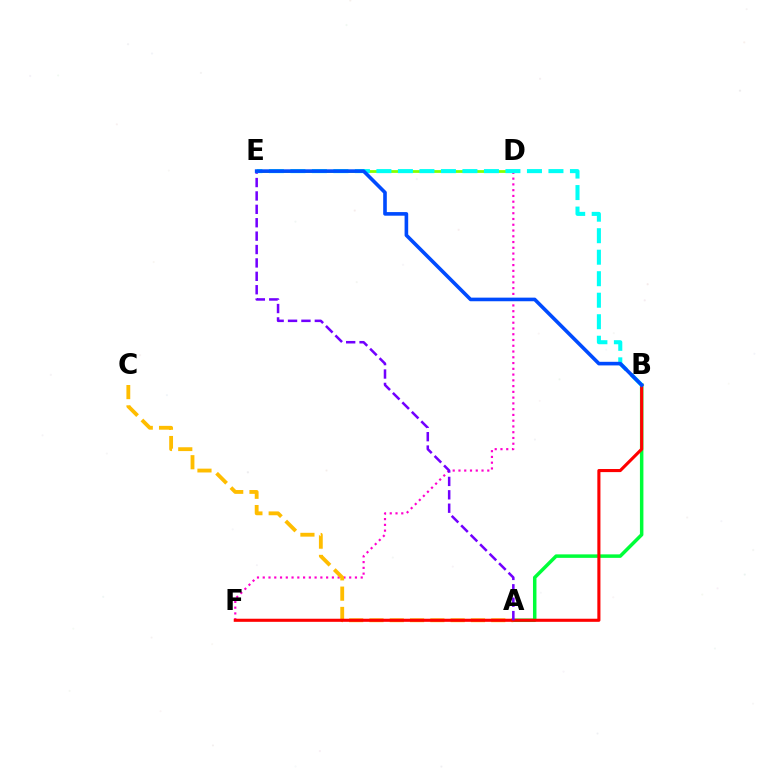{('A', 'B'): [{'color': '#00ff39', 'line_style': 'solid', 'thickness': 2.51}], ('D', 'F'): [{'color': '#ff00cf', 'line_style': 'dotted', 'thickness': 1.57}], ('A', 'C'): [{'color': '#ffbd00', 'line_style': 'dashed', 'thickness': 2.76}], ('B', 'F'): [{'color': '#ff0000', 'line_style': 'solid', 'thickness': 2.23}], ('A', 'E'): [{'color': '#7200ff', 'line_style': 'dashed', 'thickness': 1.82}], ('D', 'E'): [{'color': '#84ff00', 'line_style': 'solid', 'thickness': 1.99}], ('B', 'E'): [{'color': '#00fff6', 'line_style': 'dashed', 'thickness': 2.92}, {'color': '#004bff', 'line_style': 'solid', 'thickness': 2.6}]}